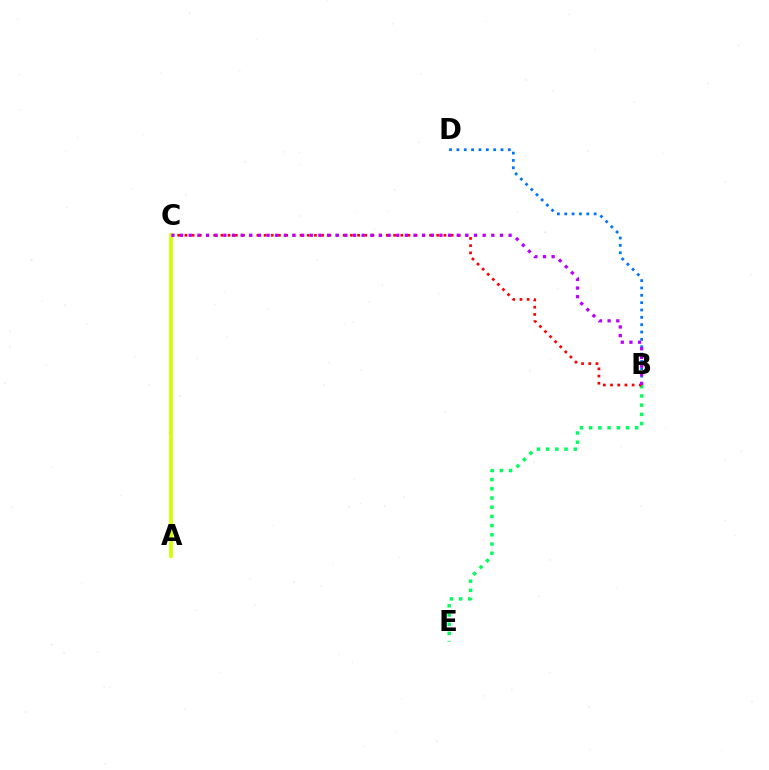{('B', 'D'): [{'color': '#0074ff', 'line_style': 'dotted', 'thickness': 2.0}], ('B', 'E'): [{'color': '#00ff5c', 'line_style': 'dotted', 'thickness': 2.5}], ('B', 'C'): [{'color': '#ff0000', 'line_style': 'dotted', 'thickness': 1.95}, {'color': '#b900ff', 'line_style': 'dotted', 'thickness': 2.35}], ('A', 'C'): [{'color': '#d1ff00', 'line_style': 'solid', 'thickness': 2.66}]}